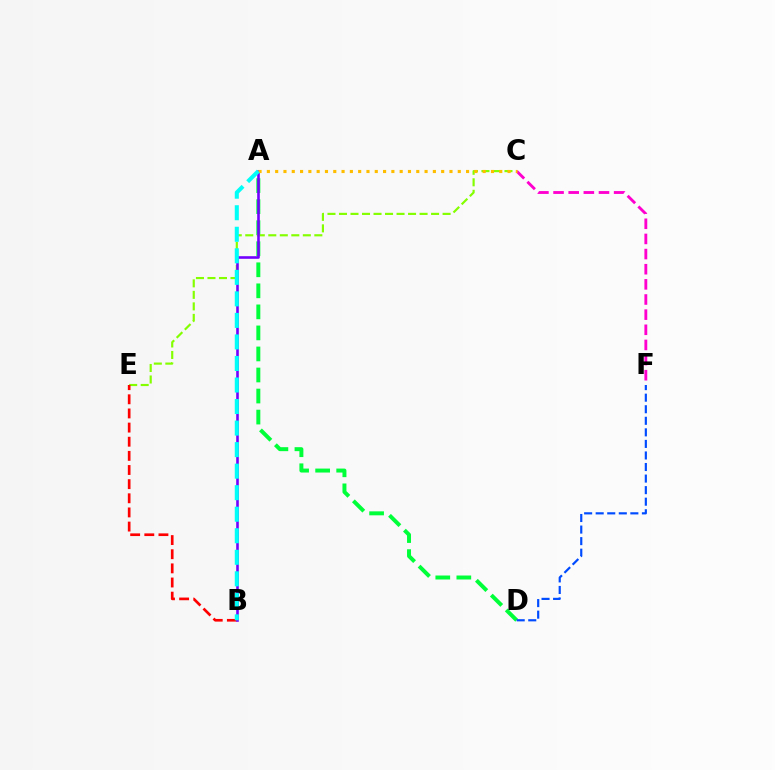{('A', 'D'): [{'color': '#00ff39', 'line_style': 'dashed', 'thickness': 2.86}], ('C', 'E'): [{'color': '#84ff00', 'line_style': 'dashed', 'thickness': 1.56}], ('B', 'E'): [{'color': '#ff0000', 'line_style': 'dashed', 'thickness': 1.92}], ('C', 'F'): [{'color': '#ff00cf', 'line_style': 'dashed', 'thickness': 2.06}], ('A', 'B'): [{'color': '#7200ff', 'line_style': 'solid', 'thickness': 1.88}, {'color': '#00fff6', 'line_style': 'dashed', 'thickness': 2.93}], ('A', 'C'): [{'color': '#ffbd00', 'line_style': 'dotted', 'thickness': 2.26}], ('D', 'F'): [{'color': '#004bff', 'line_style': 'dashed', 'thickness': 1.57}]}